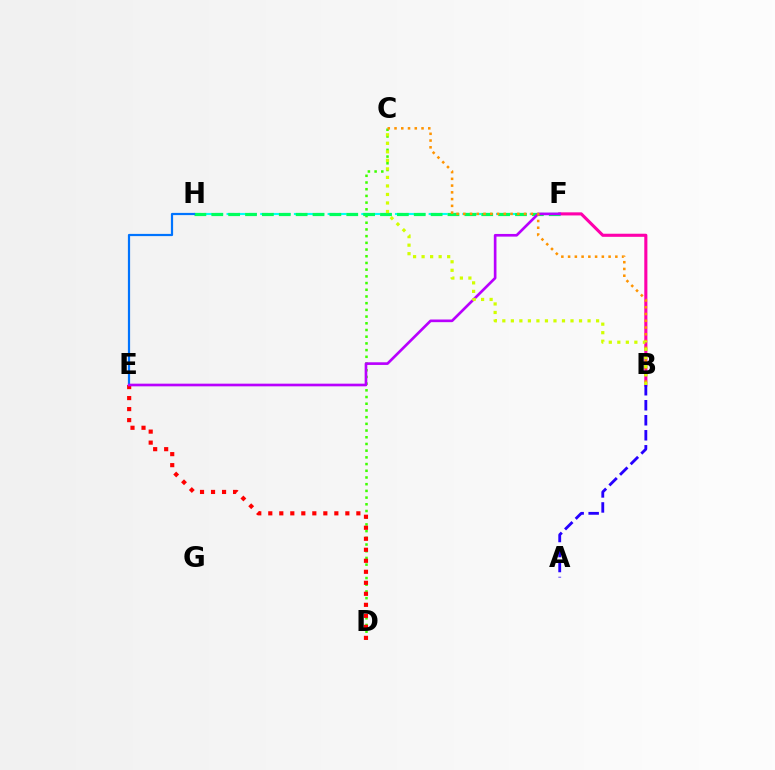{('C', 'D'): [{'color': '#3dff00', 'line_style': 'dotted', 'thickness': 1.82}], ('B', 'F'): [{'color': '#ff00ac', 'line_style': 'solid', 'thickness': 2.23}], ('F', 'H'): [{'color': '#00fff6', 'line_style': 'dashed', 'thickness': 1.53}, {'color': '#00ff5c', 'line_style': 'dashed', 'thickness': 2.29}], ('E', 'H'): [{'color': '#0074ff', 'line_style': 'solid', 'thickness': 1.59}], ('A', 'B'): [{'color': '#2500ff', 'line_style': 'dashed', 'thickness': 2.04}], ('D', 'E'): [{'color': '#ff0000', 'line_style': 'dotted', 'thickness': 2.99}], ('E', 'F'): [{'color': '#b900ff', 'line_style': 'solid', 'thickness': 1.92}], ('B', 'C'): [{'color': '#ff9400', 'line_style': 'dotted', 'thickness': 1.83}, {'color': '#d1ff00', 'line_style': 'dotted', 'thickness': 2.32}]}